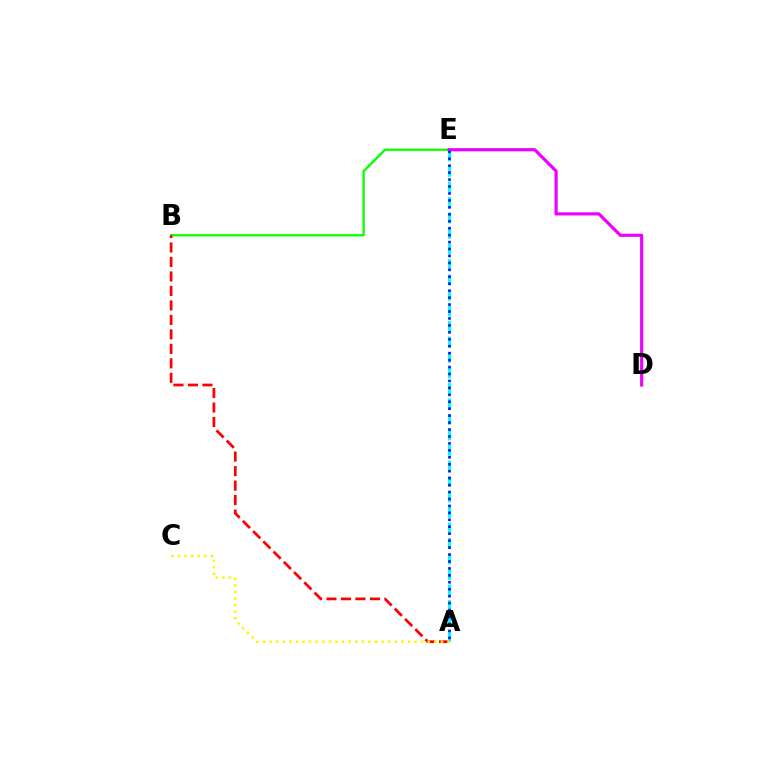{('B', 'E'): [{'color': '#08ff00', 'line_style': 'solid', 'thickness': 1.66}], ('A', 'B'): [{'color': '#ff0000', 'line_style': 'dashed', 'thickness': 1.97}], ('D', 'E'): [{'color': '#ee00ff', 'line_style': 'solid', 'thickness': 2.28}], ('A', 'E'): [{'color': '#00fff6', 'line_style': 'dashed', 'thickness': 2.11}, {'color': '#0010ff', 'line_style': 'dotted', 'thickness': 1.89}], ('A', 'C'): [{'color': '#fcf500', 'line_style': 'dotted', 'thickness': 1.79}]}